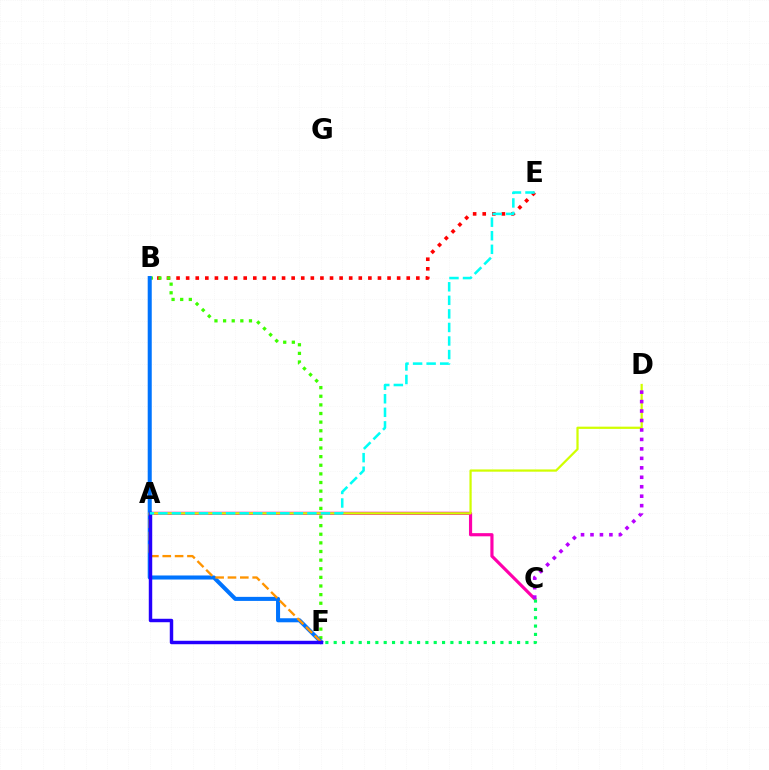{('B', 'E'): [{'color': '#ff0000', 'line_style': 'dotted', 'thickness': 2.61}], ('A', 'C'): [{'color': '#ff00ac', 'line_style': 'solid', 'thickness': 2.28}], ('B', 'F'): [{'color': '#3dff00', 'line_style': 'dotted', 'thickness': 2.34}, {'color': '#0074ff', 'line_style': 'solid', 'thickness': 2.91}], ('A', 'F'): [{'color': '#ff9400', 'line_style': 'dashed', 'thickness': 1.68}, {'color': '#2500ff', 'line_style': 'solid', 'thickness': 2.48}], ('A', 'D'): [{'color': '#d1ff00', 'line_style': 'solid', 'thickness': 1.61}], ('C', 'F'): [{'color': '#00ff5c', 'line_style': 'dotted', 'thickness': 2.26}], ('C', 'D'): [{'color': '#b900ff', 'line_style': 'dotted', 'thickness': 2.57}], ('A', 'E'): [{'color': '#00fff6', 'line_style': 'dashed', 'thickness': 1.84}]}